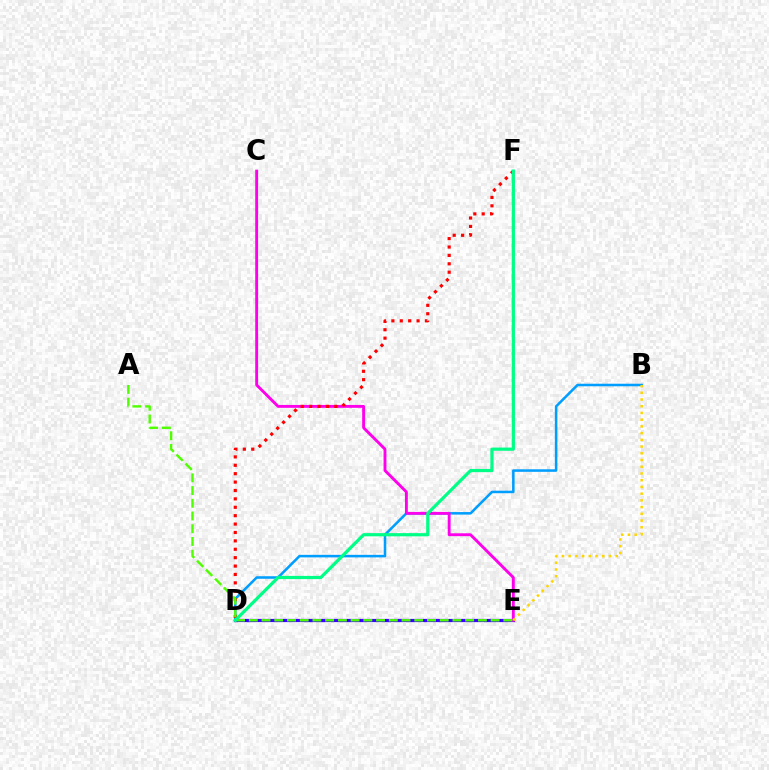{('D', 'E'): [{'color': '#3700ff', 'line_style': 'solid', 'thickness': 2.32}], ('B', 'D'): [{'color': '#009eff', 'line_style': 'solid', 'thickness': 1.83}], ('C', 'E'): [{'color': '#ff00ed', 'line_style': 'solid', 'thickness': 2.07}], ('B', 'E'): [{'color': '#ffd500', 'line_style': 'dotted', 'thickness': 1.83}], ('D', 'F'): [{'color': '#ff0000', 'line_style': 'dotted', 'thickness': 2.28}, {'color': '#00ff86', 'line_style': 'solid', 'thickness': 2.31}], ('A', 'E'): [{'color': '#4fff00', 'line_style': 'dashed', 'thickness': 1.73}]}